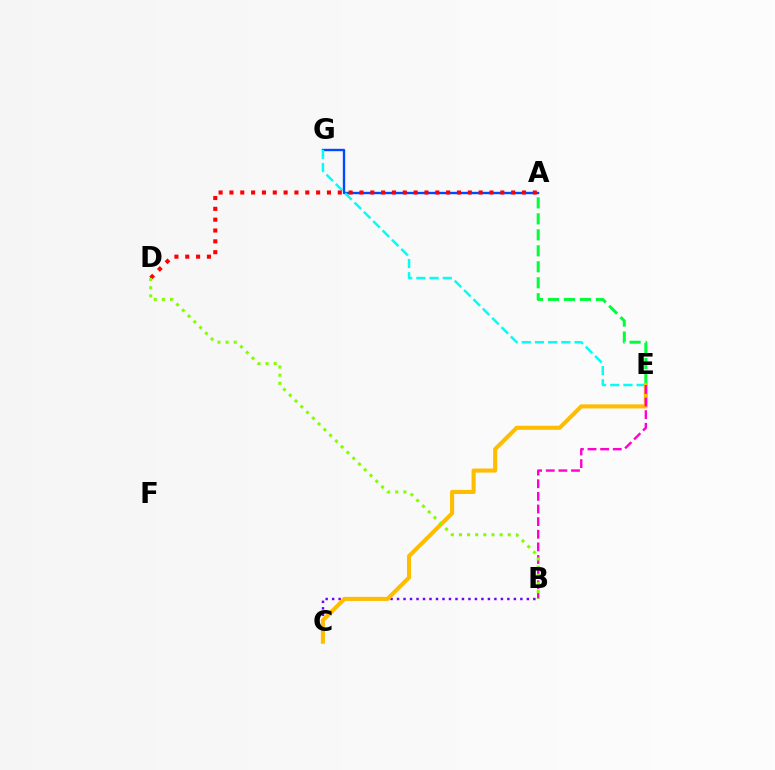{('A', 'G'): [{'color': '#004bff', 'line_style': 'solid', 'thickness': 1.71}], ('B', 'C'): [{'color': '#7200ff', 'line_style': 'dotted', 'thickness': 1.76}], ('E', 'G'): [{'color': '#00fff6', 'line_style': 'dashed', 'thickness': 1.79}], ('A', 'E'): [{'color': '#00ff39', 'line_style': 'dashed', 'thickness': 2.17}], ('C', 'E'): [{'color': '#ffbd00', 'line_style': 'solid', 'thickness': 2.94}], ('B', 'E'): [{'color': '#ff00cf', 'line_style': 'dashed', 'thickness': 1.72}], ('A', 'D'): [{'color': '#ff0000', 'line_style': 'dotted', 'thickness': 2.94}], ('B', 'D'): [{'color': '#84ff00', 'line_style': 'dotted', 'thickness': 2.21}]}